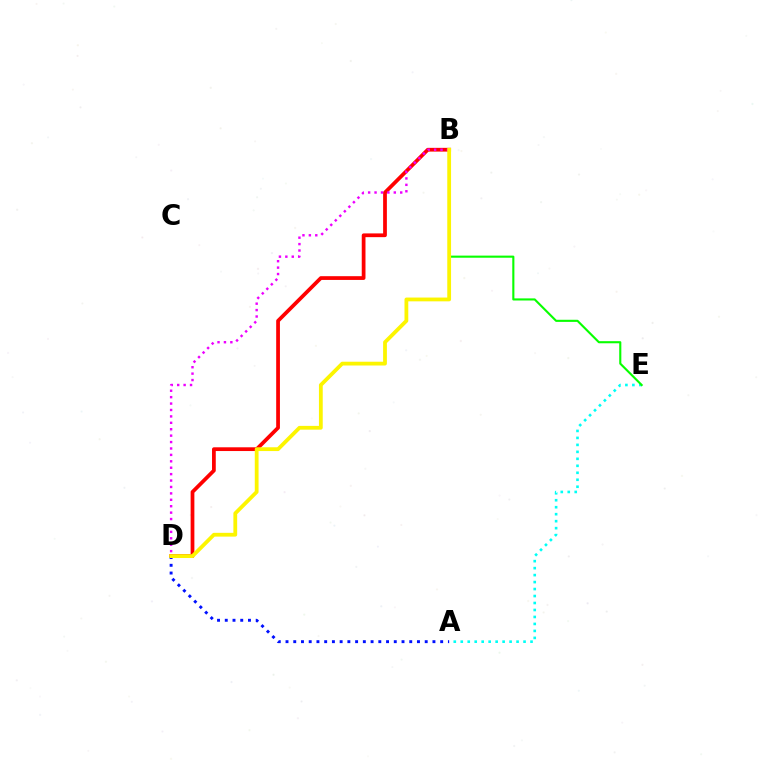{('B', 'D'): [{'color': '#ff0000', 'line_style': 'solid', 'thickness': 2.7}, {'color': '#ee00ff', 'line_style': 'dotted', 'thickness': 1.74}, {'color': '#fcf500', 'line_style': 'solid', 'thickness': 2.72}], ('A', 'D'): [{'color': '#0010ff', 'line_style': 'dotted', 'thickness': 2.1}], ('A', 'E'): [{'color': '#00fff6', 'line_style': 'dotted', 'thickness': 1.9}], ('B', 'E'): [{'color': '#08ff00', 'line_style': 'solid', 'thickness': 1.52}]}